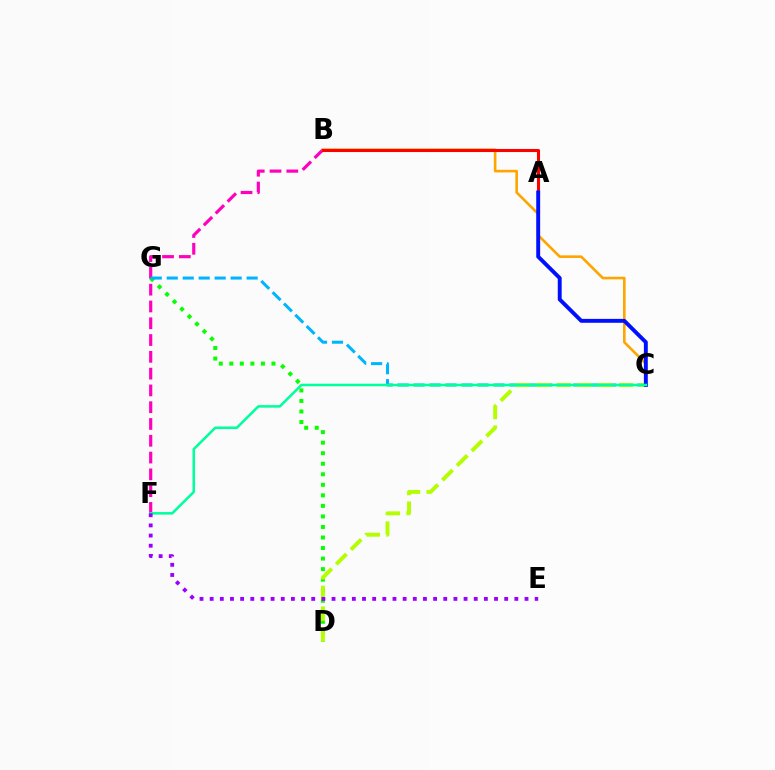{('B', 'F'): [{'color': '#ff00bd', 'line_style': 'dashed', 'thickness': 2.28}], ('B', 'C'): [{'color': '#ffa500', 'line_style': 'solid', 'thickness': 1.88}], ('A', 'B'): [{'color': '#ff0000', 'line_style': 'solid', 'thickness': 2.21}], ('D', 'G'): [{'color': '#08ff00', 'line_style': 'dotted', 'thickness': 2.86}], ('C', 'G'): [{'color': '#00b5ff', 'line_style': 'dashed', 'thickness': 2.17}], ('C', 'D'): [{'color': '#b3ff00', 'line_style': 'dashed', 'thickness': 2.82}], ('A', 'C'): [{'color': '#0010ff', 'line_style': 'solid', 'thickness': 2.82}], ('C', 'F'): [{'color': '#00ff9d', 'line_style': 'solid', 'thickness': 1.84}], ('E', 'F'): [{'color': '#9b00ff', 'line_style': 'dotted', 'thickness': 2.76}]}